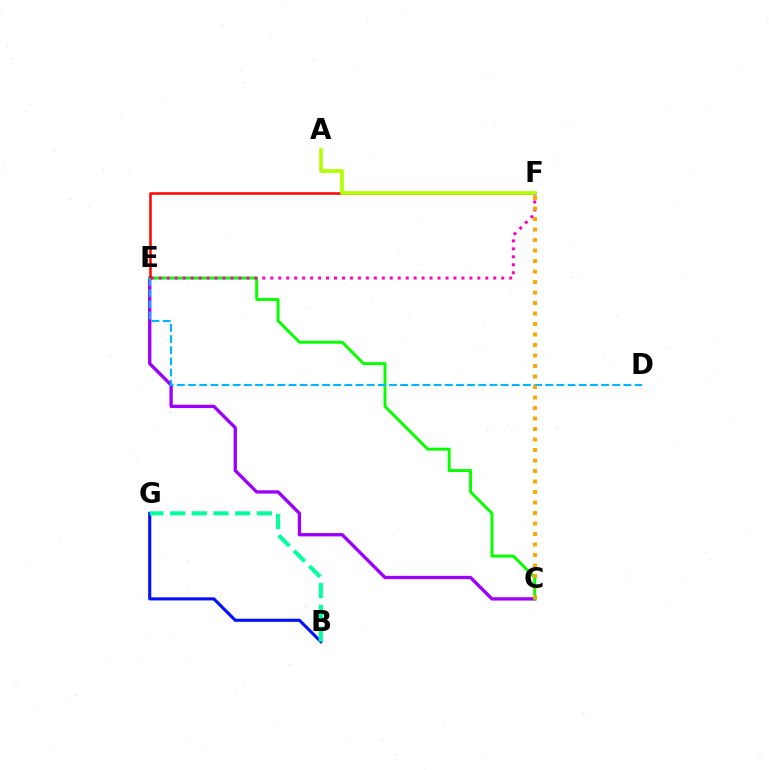{('C', 'E'): [{'color': '#9b00ff', 'line_style': 'solid', 'thickness': 2.4}, {'color': '#08ff00', 'line_style': 'solid', 'thickness': 2.12}], ('E', 'F'): [{'color': '#ff00bd', 'line_style': 'dotted', 'thickness': 2.16}, {'color': '#ff0000', 'line_style': 'solid', 'thickness': 1.81}], ('D', 'E'): [{'color': '#00b5ff', 'line_style': 'dashed', 'thickness': 1.52}], ('C', 'F'): [{'color': '#ffa500', 'line_style': 'dotted', 'thickness': 2.85}], ('B', 'G'): [{'color': '#0010ff', 'line_style': 'solid', 'thickness': 2.23}, {'color': '#00ff9d', 'line_style': 'dashed', 'thickness': 2.95}], ('A', 'F'): [{'color': '#b3ff00', 'line_style': 'solid', 'thickness': 2.65}]}